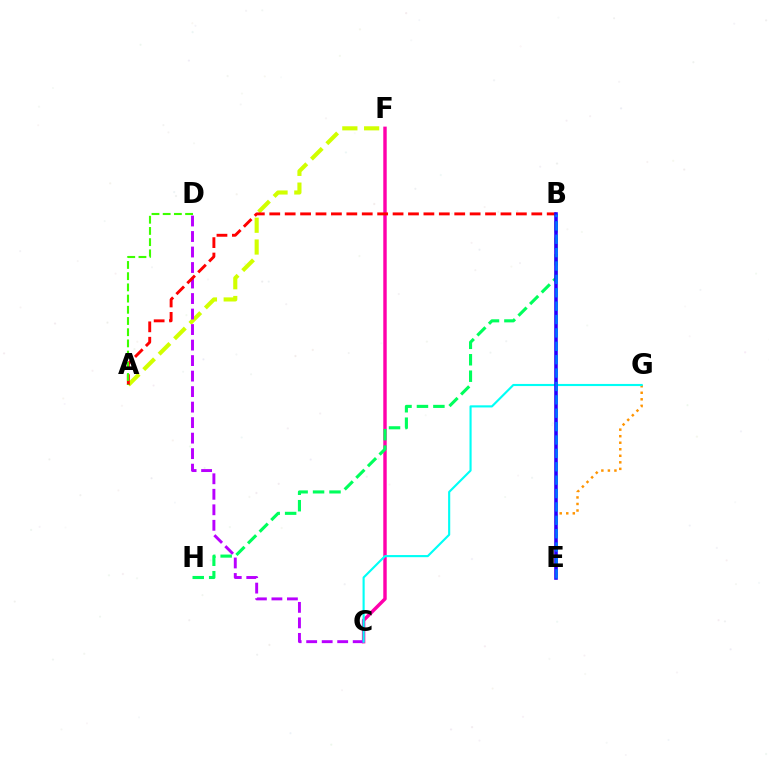{('C', 'F'): [{'color': '#ff00ac', 'line_style': 'solid', 'thickness': 2.47}], ('E', 'G'): [{'color': '#ff9400', 'line_style': 'dotted', 'thickness': 1.78}], ('A', 'F'): [{'color': '#d1ff00', 'line_style': 'dashed', 'thickness': 2.96}], ('C', 'D'): [{'color': '#b900ff', 'line_style': 'dashed', 'thickness': 2.11}], ('A', 'B'): [{'color': '#ff0000', 'line_style': 'dashed', 'thickness': 2.09}], ('B', 'H'): [{'color': '#00ff5c', 'line_style': 'dashed', 'thickness': 2.23}], ('A', 'D'): [{'color': '#3dff00', 'line_style': 'dashed', 'thickness': 1.52}], ('C', 'G'): [{'color': '#00fff6', 'line_style': 'solid', 'thickness': 1.53}], ('B', 'E'): [{'color': '#2500ff', 'line_style': 'solid', 'thickness': 2.58}, {'color': '#0074ff', 'line_style': 'dashed', 'thickness': 1.82}]}